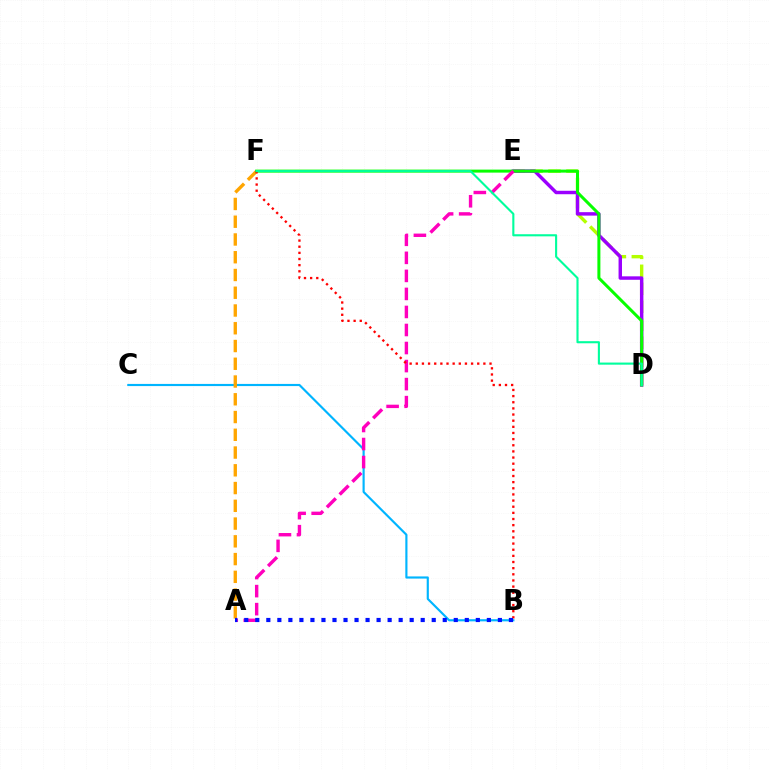{('D', 'E'): [{'color': '#b3ff00', 'line_style': 'dashed', 'thickness': 2.44}, {'color': '#9b00ff', 'line_style': 'solid', 'thickness': 2.48}], ('B', 'C'): [{'color': '#00b5ff', 'line_style': 'solid', 'thickness': 1.55}], ('A', 'F'): [{'color': '#ffa500', 'line_style': 'dashed', 'thickness': 2.41}], ('D', 'F'): [{'color': '#08ff00', 'line_style': 'solid', 'thickness': 2.16}, {'color': '#00ff9d', 'line_style': 'solid', 'thickness': 1.52}], ('A', 'E'): [{'color': '#ff00bd', 'line_style': 'dashed', 'thickness': 2.45}], ('B', 'F'): [{'color': '#ff0000', 'line_style': 'dotted', 'thickness': 1.67}], ('A', 'B'): [{'color': '#0010ff', 'line_style': 'dotted', 'thickness': 3.0}]}